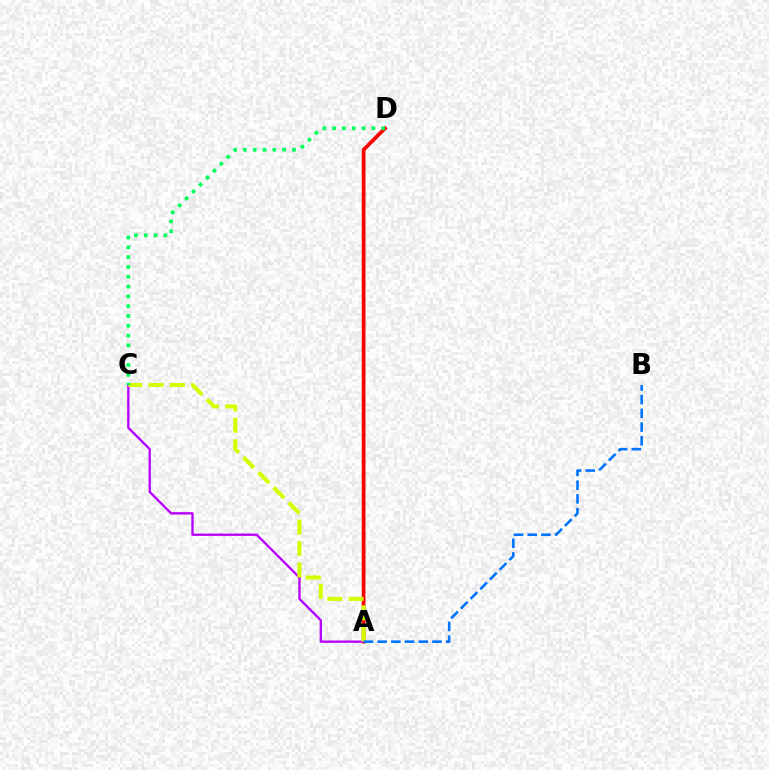{('A', 'D'): [{'color': '#ff0000', 'line_style': 'solid', 'thickness': 2.67}], ('A', 'C'): [{'color': '#b900ff', 'line_style': 'solid', 'thickness': 1.69}, {'color': '#d1ff00', 'line_style': 'dashed', 'thickness': 2.91}], ('C', 'D'): [{'color': '#00ff5c', 'line_style': 'dotted', 'thickness': 2.66}], ('A', 'B'): [{'color': '#0074ff', 'line_style': 'dashed', 'thickness': 1.86}]}